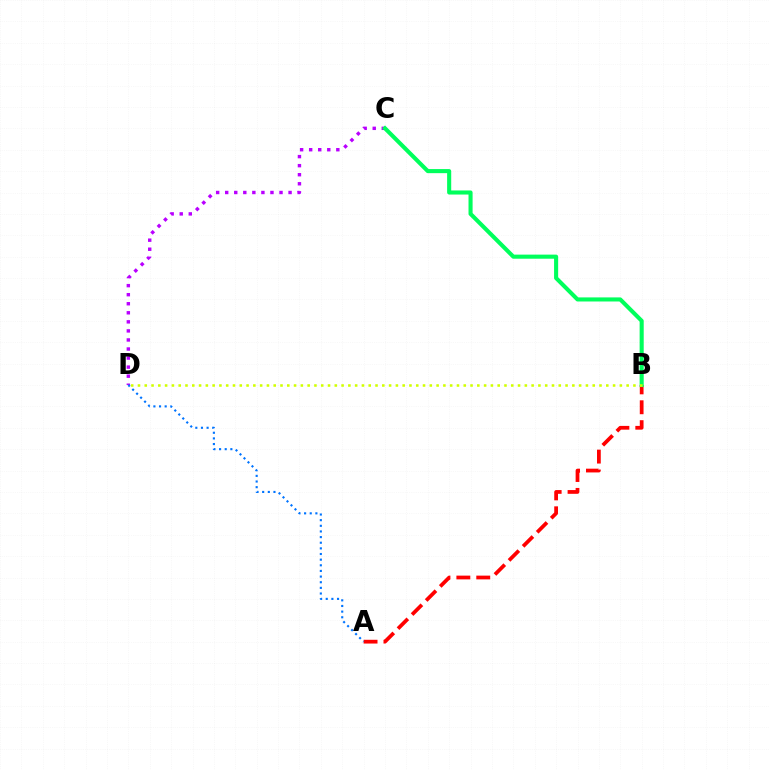{('A', 'B'): [{'color': '#ff0000', 'line_style': 'dashed', 'thickness': 2.7}], ('C', 'D'): [{'color': '#b900ff', 'line_style': 'dotted', 'thickness': 2.46}], ('B', 'C'): [{'color': '#00ff5c', 'line_style': 'solid', 'thickness': 2.94}], ('B', 'D'): [{'color': '#d1ff00', 'line_style': 'dotted', 'thickness': 1.84}], ('A', 'D'): [{'color': '#0074ff', 'line_style': 'dotted', 'thickness': 1.53}]}